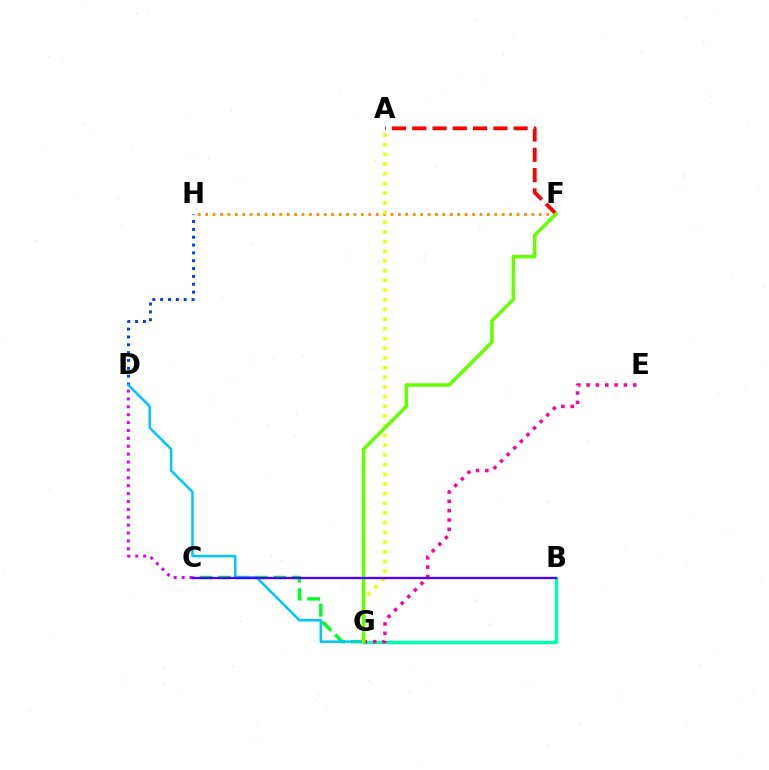{('C', 'G'): [{'color': '#00ff27', 'line_style': 'dashed', 'thickness': 2.5}], ('B', 'G'): [{'color': '#00ffaf', 'line_style': 'solid', 'thickness': 2.49}], ('E', 'G'): [{'color': '#ff00a0', 'line_style': 'dotted', 'thickness': 2.53}], ('D', 'H'): [{'color': '#003fff', 'line_style': 'dotted', 'thickness': 2.13}], ('F', 'H'): [{'color': '#ff8800', 'line_style': 'dotted', 'thickness': 2.01}], ('A', 'F'): [{'color': '#ff0000', 'line_style': 'dashed', 'thickness': 2.76}], ('D', 'G'): [{'color': '#00c7ff', 'line_style': 'solid', 'thickness': 1.83}], ('C', 'D'): [{'color': '#d600ff', 'line_style': 'dotted', 'thickness': 2.14}], ('A', 'G'): [{'color': '#eeff00', 'line_style': 'dotted', 'thickness': 2.63}], ('F', 'G'): [{'color': '#66ff00', 'line_style': 'solid', 'thickness': 2.53}], ('B', 'C'): [{'color': '#4f00ff', 'line_style': 'solid', 'thickness': 1.67}]}